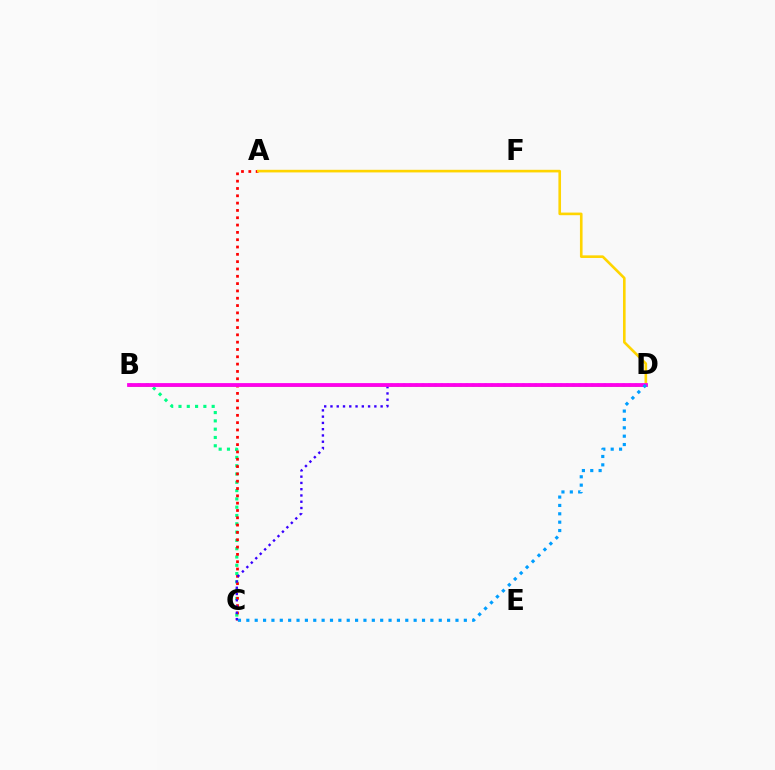{('B', 'C'): [{'color': '#00ff86', 'line_style': 'dotted', 'thickness': 2.25}], ('B', 'D'): [{'color': '#4fff00', 'line_style': 'solid', 'thickness': 1.82}, {'color': '#ff00ed', 'line_style': 'solid', 'thickness': 2.73}], ('A', 'C'): [{'color': '#ff0000', 'line_style': 'dotted', 'thickness': 1.99}], ('C', 'D'): [{'color': '#3700ff', 'line_style': 'dotted', 'thickness': 1.7}, {'color': '#009eff', 'line_style': 'dotted', 'thickness': 2.27}], ('A', 'D'): [{'color': '#ffd500', 'line_style': 'solid', 'thickness': 1.89}]}